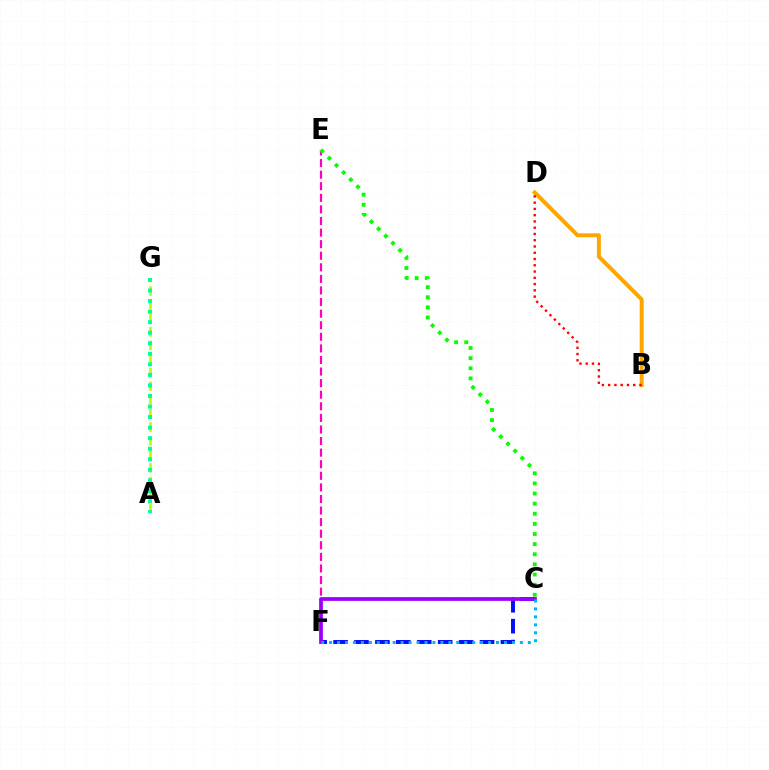{('A', 'G'): [{'color': '#b3ff00', 'line_style': 'dashed', 'thickness': 1.85}, {'color': '#00ff9d', 'line_style': 'dotted', 'thickness': 2.87}], ('B', 'D'): [{'color': '#ffa500', 'line_style': 'solid', 'thickness': 2.82}, {'color': '#ff0000', 'line_style': 'dotted', 'thickness': 1.7}], ('C', 'F'): [{'color': '#0010ff', 'line_style': 'dashed', 'thickness': 2.84}, {'color': '#9b00ff', 'line_style': 'solid', 'thickness': 2.68}, {'color': '#00b5ff', 'line_style': 'dotted', 'thickness': 2.16}], ('E', 'F'): [{'color': '#ff00bd', 'line_style': 'dashed', 'thickness': 1.57}], ('C', 'E'): [{'color': '#08ff00', 'line_style': 'dotted', 'thickness': 2.75}]}